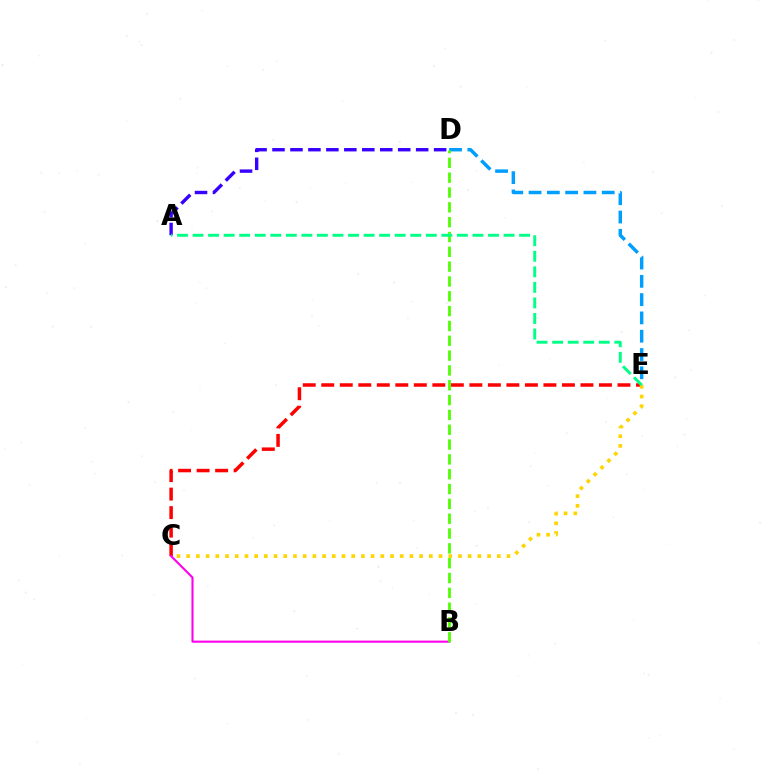{('C', 'E'): [{'color': '#ff0000', 'line_style': 'dashed', 'thickness': 2.52}, {'color': '#ffd500', 'line_style': 'dotted', 'thickness': 2.64}], ('B', 'C'): [{'color': '#ff00ed', 'line_style': 'solid', 'thickness': 1.51}], ('D', 'E'): [{'color': '#009eff', 'line_style': 'dashed', 'thickness': 2.48}], ('B', 'D'): [{'color': '#4fff00', 'line_style': 'dashed', 'thickness': 2.01}], ('A', 'D'): [{'color': '#3700ff', 'line_style': 'dashed', 'thickness': 2.44}], ('A', 'E'): [{'color': '#00ff86', 'line_style': 'dashed', 'thickness': 2.11}]}